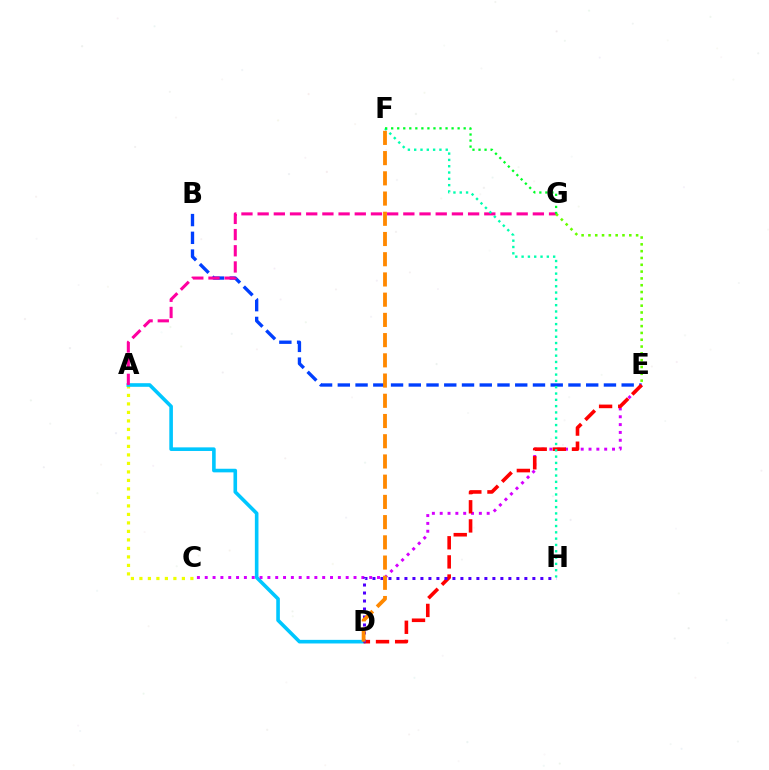{('B', 'E'): [{'color': '#003fff', 'line_style': 'dashed', 'thickness': 2.41}], ('A', 'C'): [{'color': '#eeff00', 'line_style': 'dotted', 'thickness': 2.31}], ('A', 'D'): [{'color': '#00c7ff', 'line_style': 'solid', 'thickness': 2.6}], ('C', 'E'): [{'color': '#d600ff', 'line_style': 'dotted', 'thickness': 2.13}], ('A', 'G'): [{'color': '#ff00a0', 'line_style': 'dashed', 'thickness': 2.2}], ('D', 'E'): [{'color': '#ff0000', 'line_style': 'dashed', 'thickness': 2.6}], ('F', 'H'): [{'color': '#00ffaf', 'line_style': 'dotted', 'thickness': 1.71}], ('E', 'G'): [{'color': '#66ff00', 'line_style': 'dotted', 'thickness': 1.85}], ('F', 'G'): [{'color': '#00ff27', 'line_style': 'dotted', 'thickness': 1.64}], ('D', 'H'): [{'color': '#4f00ff', 'line_style': 'dotted', 'thickness': 2.17}], ('D', 'F'): [{'color': '#ff8800', 'line_style': 'dashed', 'thickness': 2.75}]}